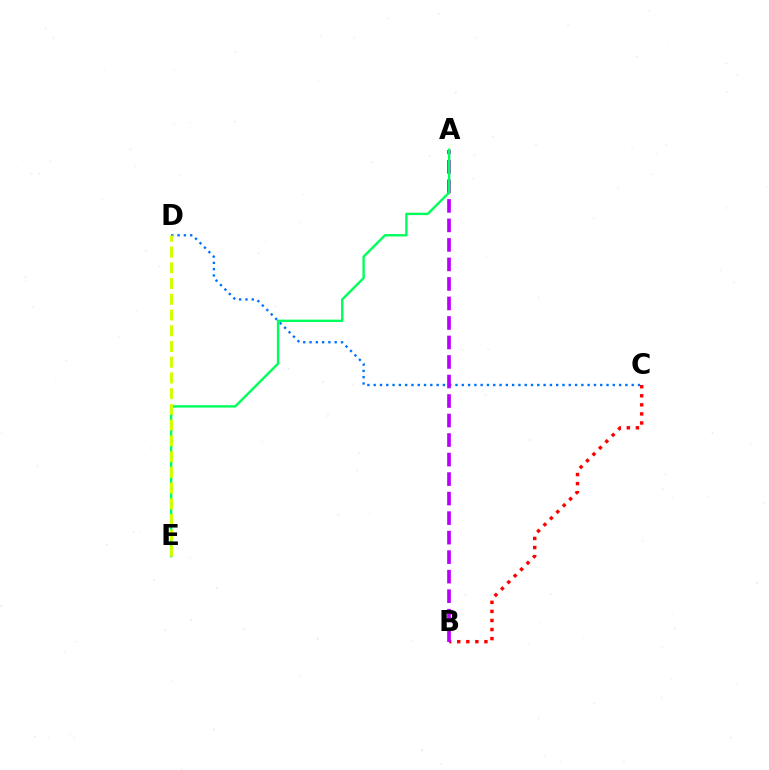{('C', 'D'): [{'color': '#0074ff', 'line_style': 'dotted', 'thickness': 1.71}], ('B', 'C'): [{'color': '#ff0000', 'line_style': 'dotted', 'thickness': 2.46}], ('A', 'B'): [{'color': '#b900ff', 'line_style': 'dashed', 'thickness': 2.65}], ('A', 'E'): [{'color': '#00ff5c', 'line_style': 'solid', 'thickness': 1.73}], ('D', 'E'): [{'color': '#d1ff00', 'line_style': 'dashed', 'thickness': 2.14}]}